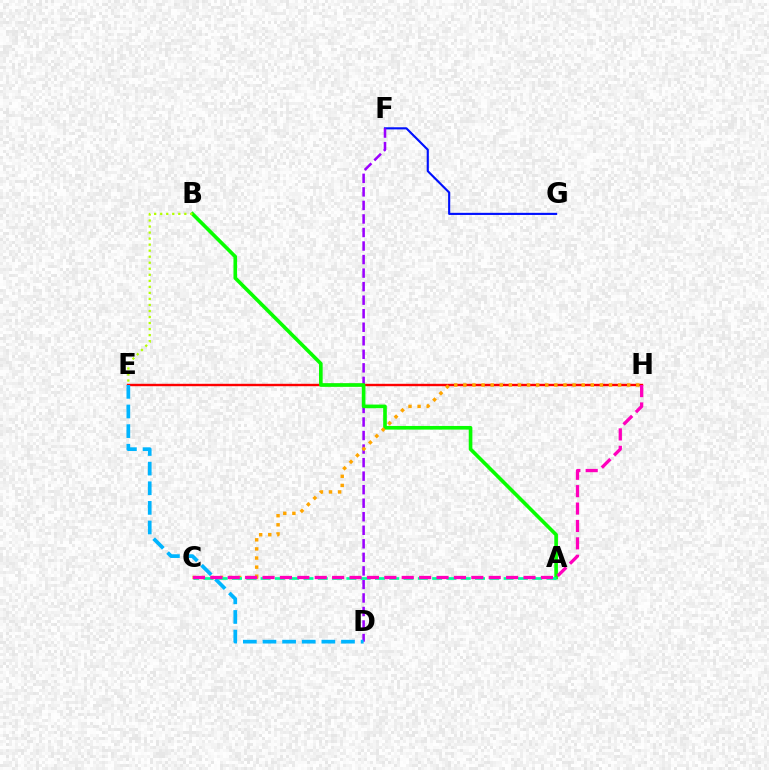{('F', 'G'): [{'color': '#0010ff', 'line_style': 'solid', 'thickness': 1.53}], ('D', 'F'): [{'color': '#9b00ff', 'line_style': 'dashed', 'thickness': 1.84}], ('E', 'H'): [{'color': '#ff0000', 'line_style': 'solid', 'thickness': 1.73}], ('D', 'E'): [{'color': '#00b5ff', 'line_style': 'dashed', 'thickness': 2.67}], ('A', 'B'): [{'color': '#08ff00', 'line_style': 'solid', 'thickness': 2.62}], ('C', 'H'): [{'color': '#ffa500', 'line_style': 'dotted', 'thickness': 2.47}, {'color': '#ff00bd', 'line_style': 'dashed', 'thickness': 2.36}], ('B', 'E'): [{'color': '#b3ff00', 'line_style': 'dotted', 'thickness': 1.64}], ('A', 'C'): [{'color': '#00ff9d', 'line_style': 'dashed', 'thickness': 1.94}]}